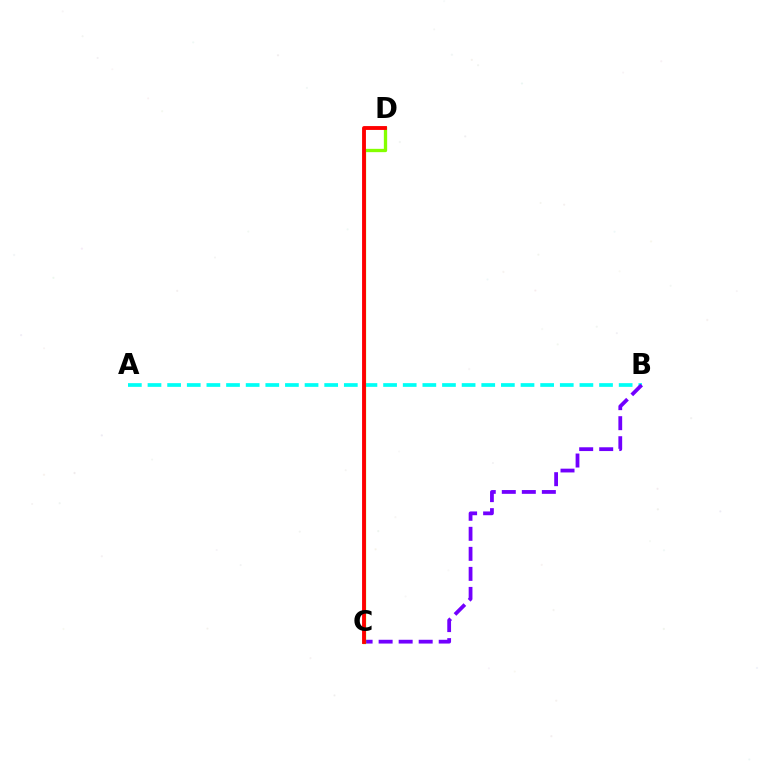{('A', 'B'): [{'color': '#00fff6', 'line_style': 'dashed', 'thickness': 2.67}], ('B', 'C'): [{'color': '#7200ff', 'line_style': 'dashed', 'thickness': 2.72}], ('C', 'D'): [{'color': '#84ff00', 'line_style': 'solid', 'thickness': 2.39}, {'color': '#ff0000', 'line_style': 'solid', 'thickness': 2.78}]}